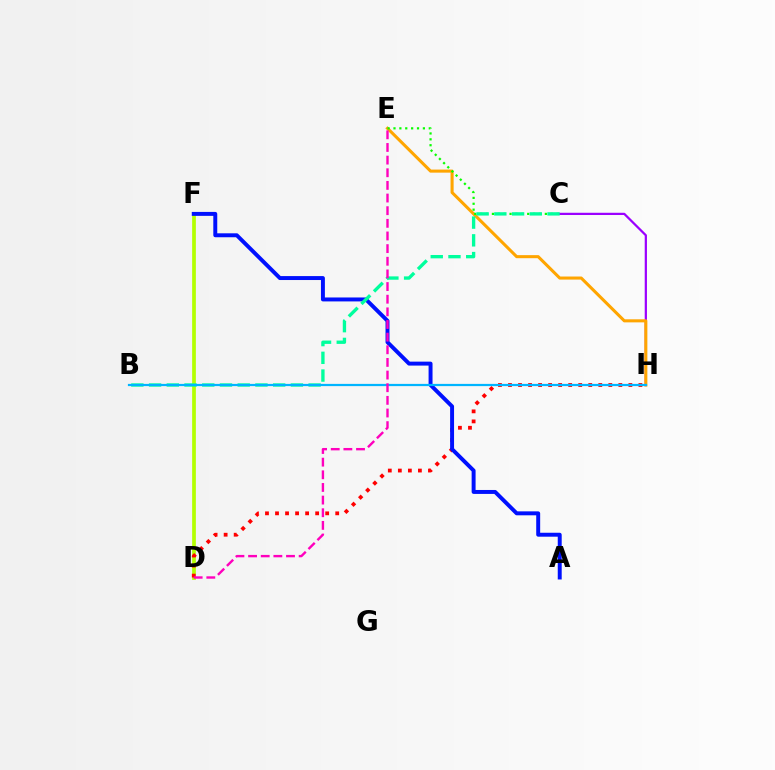{('C', 'H'): [{'color': '#9b00ff', 'line_style': 'solid', 'thickness': 1.61}], ('E', 'H'): [{'color': '#ffa500', 'line_style': 'solid', 'thickness': 2.21}], ('D', 'F'): [{'color': '#b3ff00', 'line_style': 'solid', 'thickness': 2.68}], ('C', 'E'): [{'color': '#08ff00', 'line_style': 'dotted', 'thickness': 1.6}], ('D', 'H'): [{'color': '#ff0000', 'line_style': 'dotted', 'thickness': 2.73}], ('A', 'F'): [{'color': '#0010ff', 'line_style': 'solid', 'thickness': 2.84}], ('B', 'C'): [{'color': '#00ff9d', 'line_style': 'dashed', 'thickness': 2.41}], ('B', 'H'): [{'color': '#00b5ff', 'line_style': 'solid', 'thickness': 1.6}], ('D', 'E'): [{'color': '#ff00bd', 'line_style': 'dashed', 'thickness': 1.72}]}